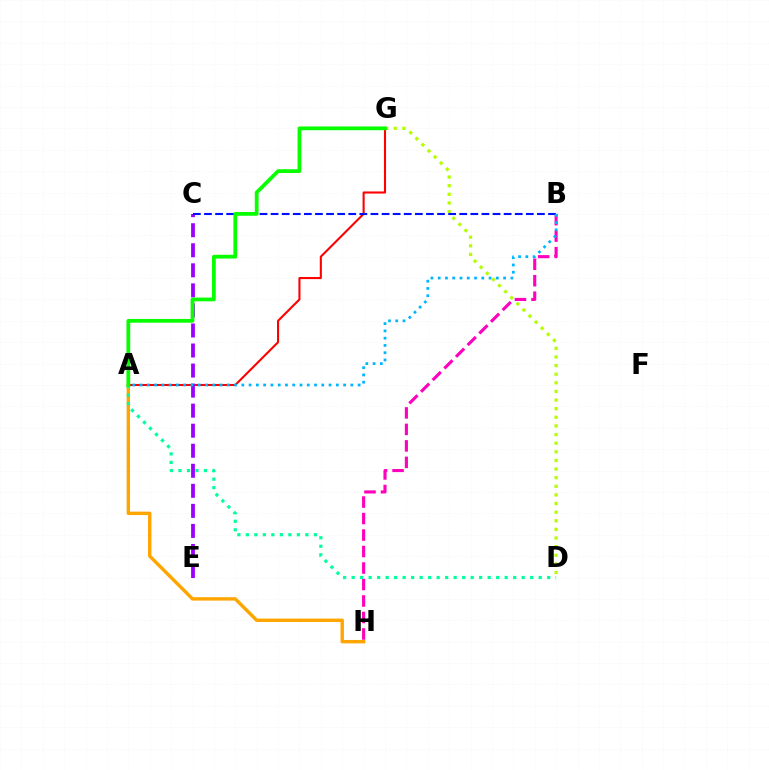{('A', 'G'): [{'color': '#ff0000', 'line_style': 'solid', 'thickness': 1.5}, {'color': '#08ff00', 'line_style': 'solid', 'thickness': 2.71}], ('C', 'E'): [{'color': '#9b00ff', 'line_style': 'dashed', 'thickness': 2.72}], ('D', 'G'): [{'color': '#b3ff00', 'line_style': 'dotted', 'thickness': 2.34}], ('A', 'H'): [{'color': '#ffa500', 'line_style': 'solid', 'thickness': 2.46}], ('B', 'H'): [{'color': '#ff00bd', 'line_style': 'dashed', 'thickness': 2.24}], ('B', 'C'): [{'color': '#0010ff', 'line_style': 'dashed', 'thickness': 1.51}], ('A', 'D'): [{'color': '#00ff9d', 'line_style': 'dotted', 'thickness': 2.31}], ('A', 'B'): [{'color': '#00b5ff', 'line_style': 'dotted', 'thickness': 1.98}]}